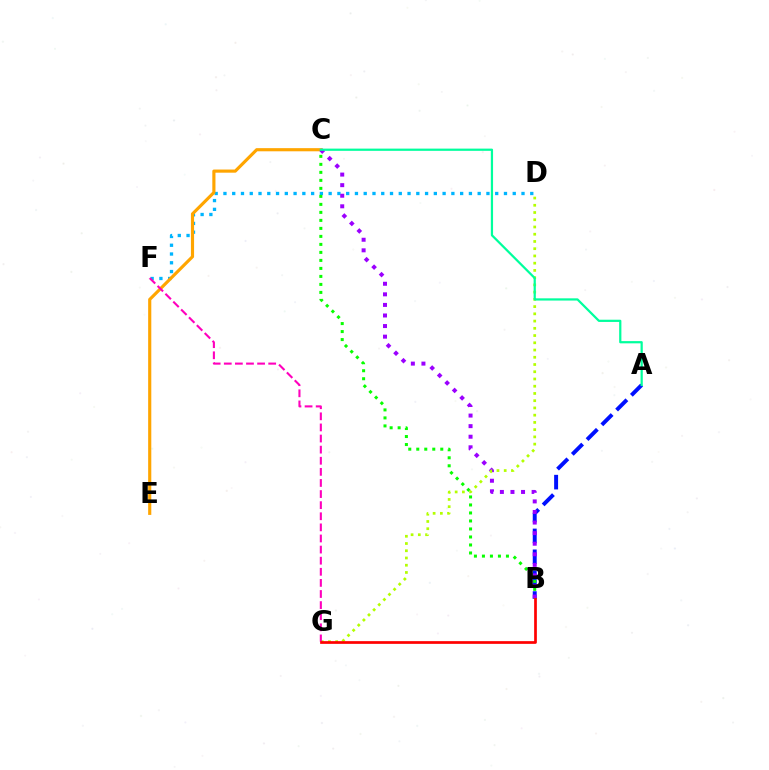{('D', 'F'): [{'color': '#00b5ff', 'line_style': 'dotted', 'thickness': 2.38}], ('A', 'B'): [{'color': '#0010ff', 'line_style': 'dashed', 'thickness': 2.84}], ('B', 'C'): [{'color': '#08ff00', 'line_style': 'dotted', 'thickness': 2.17}, {'color': '#9b00ff', 'line_style': 'dotted', 'thickness': 2.87}], ('C', 'E'): [{'color': '#ffa500', 'line_style': 'solid', 'thickness': 2.26}], ('D', 'G'): [{'color': '#b3ff00', 'line_style': 'dotted', 'thickness': 1.97}], ('A', 'C'): [{'color': '#00ff9d', 'line_style': 'solid', 'thickness': 1.6}], ('F', 'G'): [{'color': '#ff00bd', 'line_style': 'dashed', 'thickness': 1.51}], ('B', 'G'): [{'color': '#ff0000', 'line_style': 'solid', 'thickness': 1.95}]}